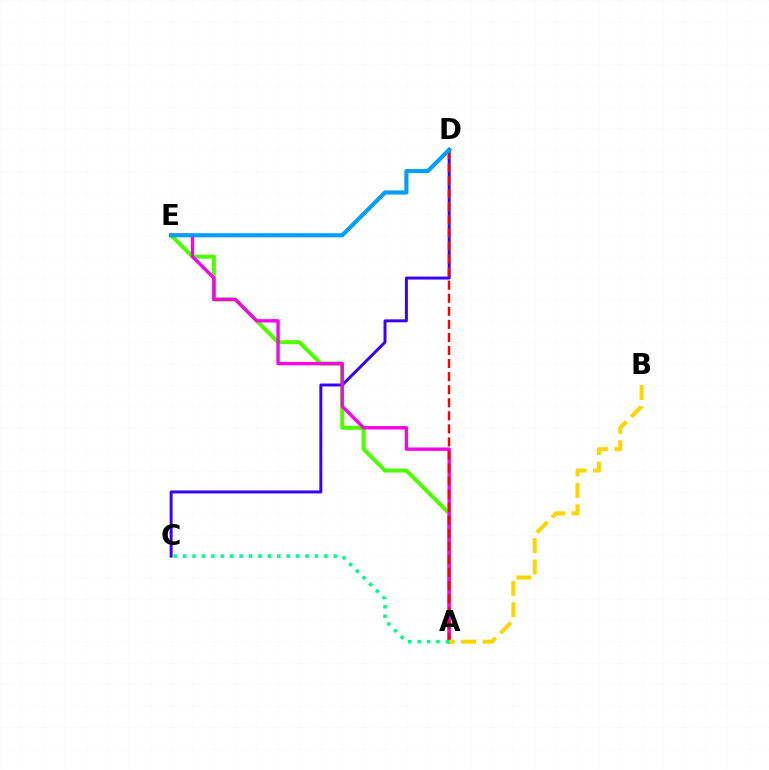{('A', 'E'): [{'color': '#4fff00', 'line_style': 'solid', 'thickness': 2.9}, {'color': '#ff00ed', 'line_style': 'solid', 'thickness': 2.43}], ('C', 'D'): [{'color': '#3700ff', 'line_style': 'solid', 'thickness': 2.13}], ('A', 'D'): [{'color': '#ff0000', 'line_style': 'dashed', 'thickness': 1.77}], ('D', 'E'): [{'color': '#009eff', 'line_style': 'solid', 'thickness': 2.97}], ('A', 'B'): [{'color': '#ffd500', 'line_style': 'dashed', 'thickness': 2.9}], ('A', 'C'): [{'color': '#00ff86', 'line_style': 'dotted', 'thickness': 2.56}]}